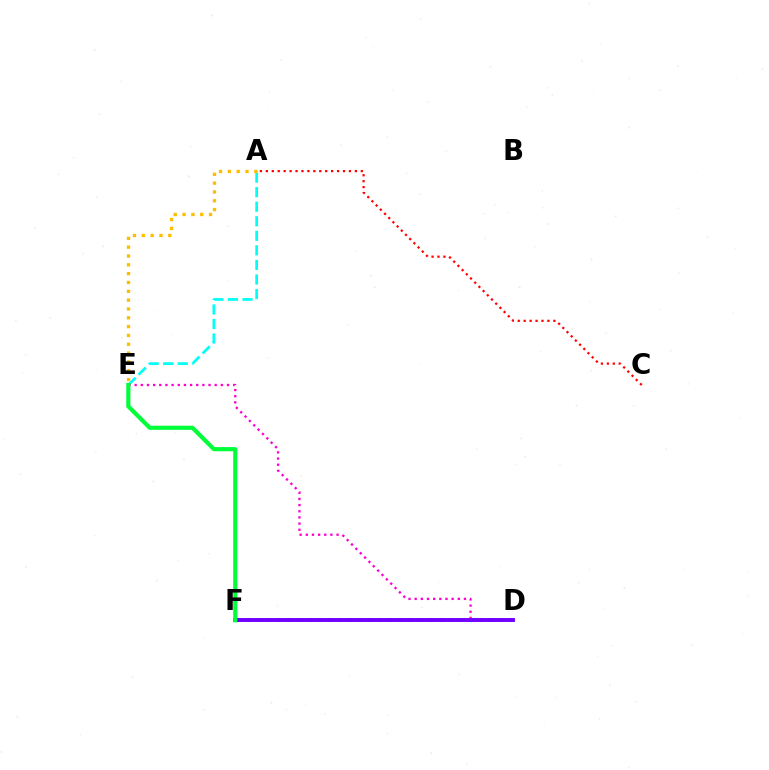{('A', 'E'): [{'color': '#00fff6', 'line_style': 'dashed', 'thickness': 1.98}, {'color': '#ffbd00', 'line_style': 'dotted', 'thickness': 2.4}], ('D', 'F'): [{'color': '#84ff00', 'line_style': 'dotted', 'thickness': 1.76}, {'color': '#004bff', 'line_style': 'dotted', 'thickness': 2.74}, {'color': '#7200ff', 'line_style': 'solid', 'thickness': 2.82}], ('D', 'E'): [{'color': '#ff00cf', 'line_style': 'dotted', 'thickness': 1.67}], ('E', 'F'): [{'color': '#00ff39', 'line_style': 'solid', 'thickness': 2.99}], ('A', 'C'): [{'color': '#ff0000', 'line_style': 'dotted', 'thickness': 1.61}]}